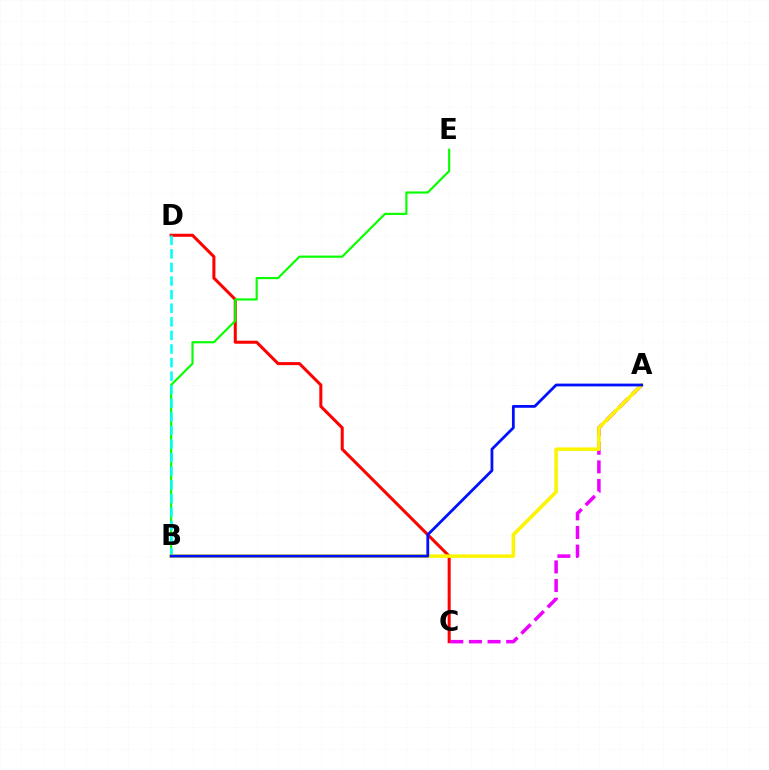{('C', 'D'): [{'color': '#ff0000', 'line_style': 'solid', 'thickness': 2.19}], ('A', 'C'): [{'color': '#ee00ff', 'line_style': 'dashed', 'thickness': 2.53}], ('B', 'E'): [{'color': '#08ff00', 'line_style': 'solid', 'thickness': 1.56}], ('B', 'D'): [{'color': '#00fff6', 'line_style': 'dashed', 'thickness': 1.85}], ('A', 'B'): [{'color': '#fcf500', 'line_style': 'solid', 'thickness': 2.54}, {'color': '#0010ff', 'line_style': 'solid', 'thickness': 2.0}]}